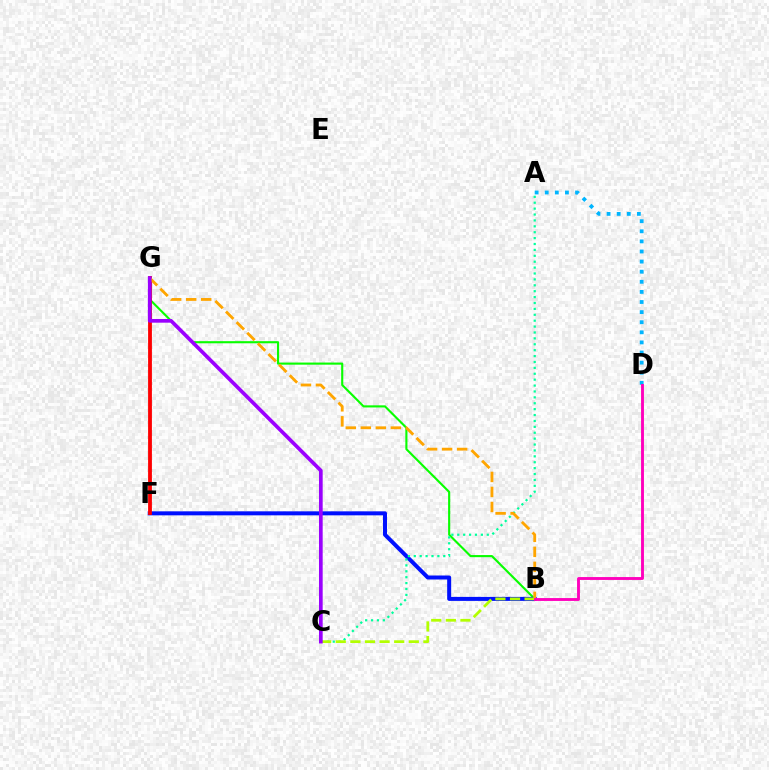{('B', 'G'): [{'color': '#08ff00', 'line_style': 'solid', 'thickness': 1.53}, {'color': '#ffa500', 'line_style': 'dashed', 'thickness': 2.04}], ('B', 'F'): [{'color': '#0010ff', 'line_style': 'solid', 'thickness': 2.88}], ('A', 'C'): [{'color': '#00ff9d', 'line_style': 'dotted', 'thickness': 1.6}], ('F', 'G'): [{'color': '#ff0000', 'line_style': 'solid', 'thickness': 2.75}], ('A', 'D'): [{'color': '#00b5ff', 'line_style': 'dotted', 'thickness': 2.74}], ('B', 'C'): [{'color': '#b3ff00', 'line_style': 'dashed', 'thickness': 1.98}], ('C', 'G'): [{'color': '#9b00ff', 'line_style': 'solid', 'thickness': 2.65}], ('B', 'D'): [{'color': '#ff00bd', 'line_style': 'solid', 'thickness': 2.07}]}